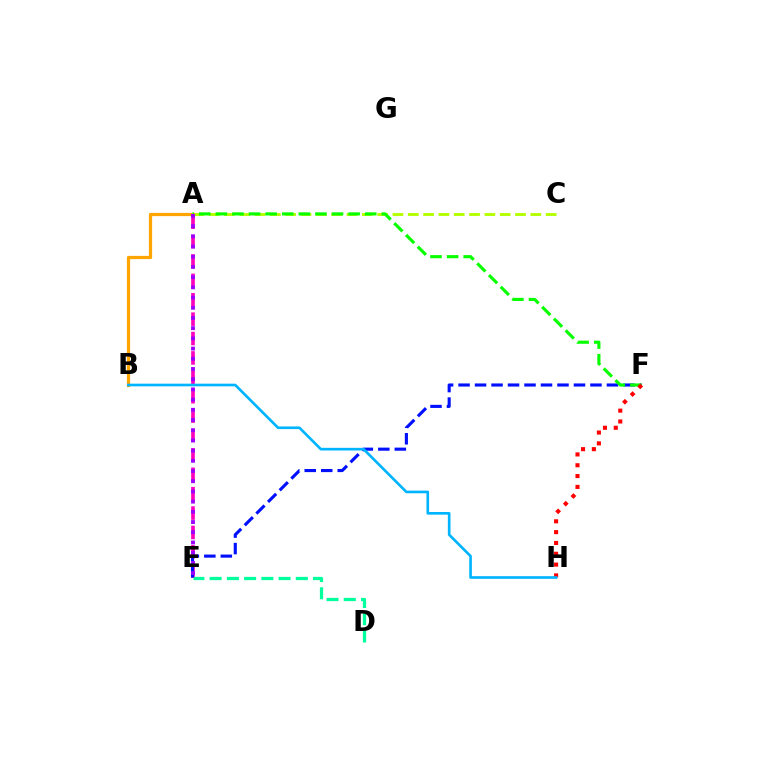{('A', 'E'): [{'color': '#ff00bd', 'line_style': 'dashed', 'thickness': 2.63}, {'color': '#9b00ff', 'line_style': 'dotted', 'thickness': 2.77}], ('D', 'E'): [{'color': '#00ff9d', 'line_style': 'dashed', 'thickness': 2.34}], ('A', 'C'): [{'color': '#b3ff00', 'line_style': 'dashed', 'thickness': 2.08}], ('A', 'B'): [{'color': '#ffa500', 'line_style': 'solid', 'thickness': 2.33}], ('E', 'F'): [{'color': '#0010ff', 'line_style': 'dashed', 'thickness': 2.24}], ('A', 'F'): [{'color': '#08ff00', 'line_style': 'dashed', 'thickness': 2.25}], ('F', 'H'): [{'color': '#ff0000', 'line_style': 'dotted', 'thickness': 2.94}], ('B', 'H'): [{'color': '#00b5ff', 'line_style': 'solid', 'thickness': 1.91}]}